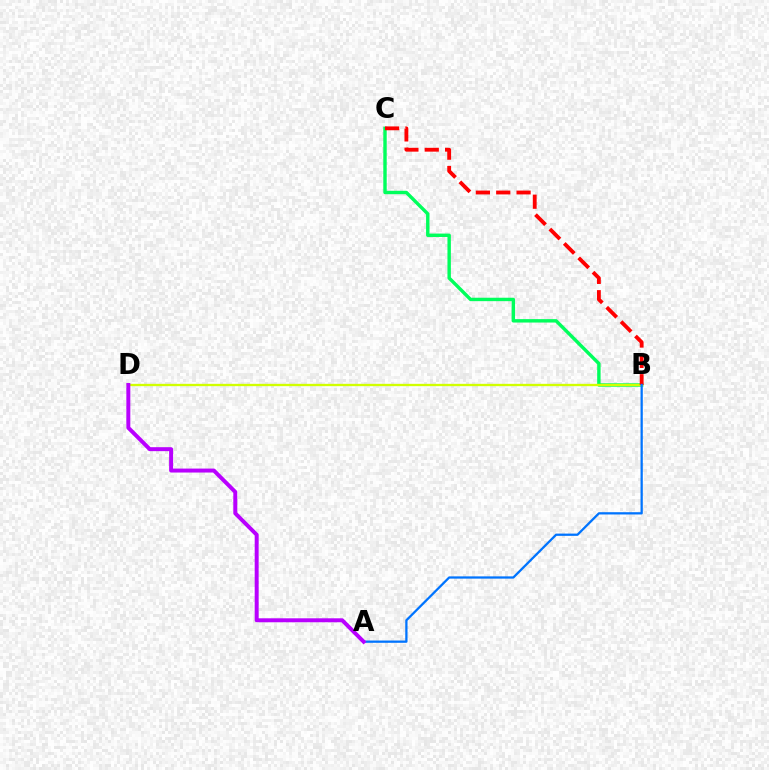{('B', 'C'): [{'color': '#00ff5c', 'line_style': 'solid', 'thickness': 2.46}, {'color': '#ff0000', 'line_style': 'dashed', 'thickness': 2.76}], ('B', 'D'): [{'color': '#d1ff00', 'line_style': 'solid', 'thickness': 1.68}], ('A', 'B'): [{'color': '#0074ff', 'line_style': 'solid', 'thickness': 1.63}], ('A', 'D'): [{'color': '#b900ff', 'line_style': 'solid', 'thickness': 2.85}]}